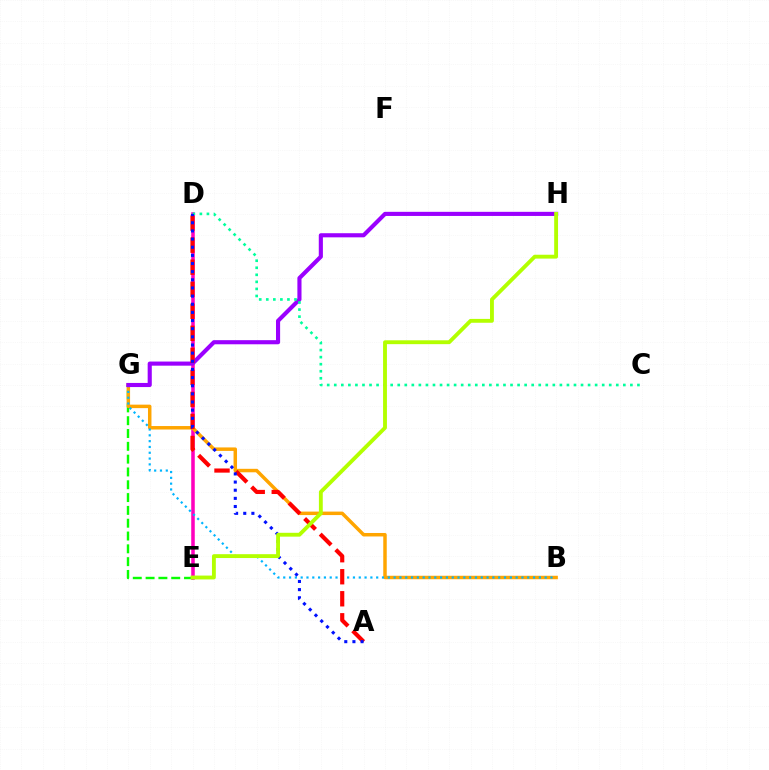{('D', 'E'): [{'color': '#ff00bd', 'line_style': 'solid', 'thickness': 2.55}], ('E', 'G'): [{'color': '#08ff00', 'line_style': 'dashed', 'thickness': 1.74}], ('B', 'G'): [{'color': '#ffa500', 'line_style': 'solid', 'thickness': 2.51}, {'color': '#00b5ff', 'line_style': 'dotted', 'thickness': 1.58}], ('G', 'H'): [{'color': '#9b00ff', 'line_style': 'solid', 'thickness': 2.97}], ('C', 'D'): [{'color': '#00ff9d', 'line_style': 'dotted', 'thickness': 1.92}], ('A', 'D'): [{'color': '#ff0000', 'line_style': 'dashed', 'thickness': 2.99}, {'color': '#0010ff', 'line_style': 'dotted', 'thickness': 2.21}], ('E', 'H'): [{'color': '#b3ff00', 'line_style': 'solid', 'thickness': 2.78}]}